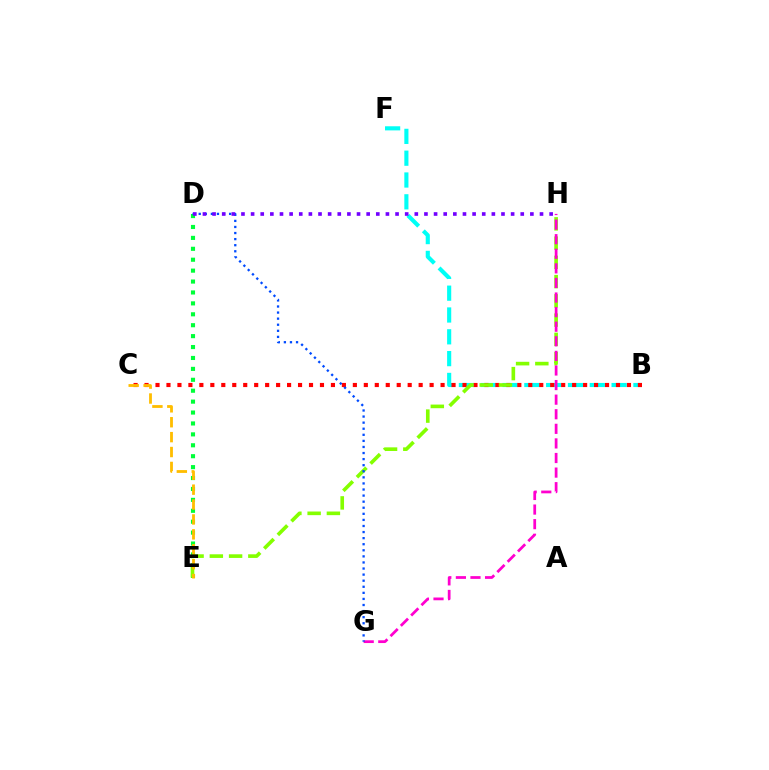{('B', 'F'): [{'color': '#00fff6', 'line_style': 'dashed', 'thickness': 2.96}], ('D', 'E'): [{'color': '#00ff39', 'line_style': 'dotted', 'thickness': 2.97}], ('B', 'C'): [{'color': '#ff0000', 'line_style': 'dotted', 'thickness': 2.98}], ('E', 'H'): [{'color': '#84ff00', 'line_style': 'dashed', 'thickness': 2.62}], ('C', 'E'): [{'color': '#ffbd00', 'line_style': 'dashed', 'thickness': 2.02}], ('G', 'H'): [{'color': '#ff00cf', 'line_style': 'dashed', 'thickness': 1.98}], ('D', 'G'): [{'color': '#004bff', 'line_style': 'dotted', 'thickness': 1.65}], ('D', 'H'): [{'color': '#7200ff', 'line_style': 'dotted', 'thickness': 2.62}]}